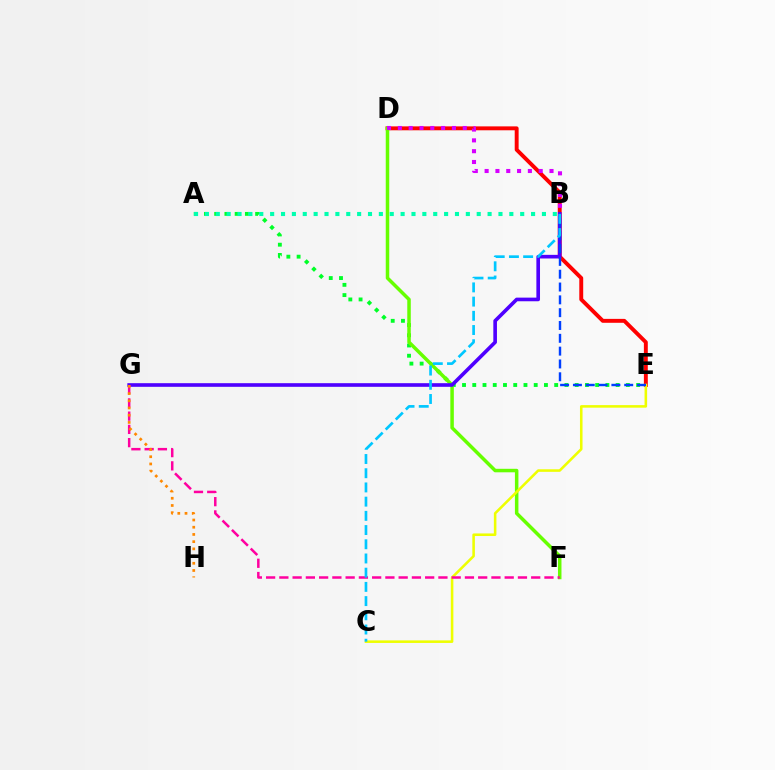{('A', 'E'): [{'color': '#00ff27', 'line_style': 'dotted', 'thickness': 2.78}], ('D', 'E'): [{'color': '#ff0000', 'line_style': 'solid', 'thickness': 2.81}], ('D', 'F'): [{'color': '#66ff00', 'line_style': 'solid', 'thickness': 2.52}], ('B', 'G'): [{'color': '#4f00ff', 'line_style': 'solid', 'thickness': 2.62}], ('C', 'E'): [{'color': '#eeff00', 'line_style': 'solid', 'thickness': 1.84}], ('F', 'G'): [{'color': '#ff00a0', 'line_style': 'dashed', 'thickness': 1.8}], ('B', 'E'): [{'color': '#003fff', 'line_style': 'dashed', 'thickness': 1.74}], ('B', 'D'): [{'color': '#d600ff', 'line_style': 'dotted', 'thickness': 2.94}], ('G', 'H'): [{'color': '#ff8800', 'line_style': 'dotted', 'thickness': 1.96}], ('B', 'C'): [{'color': '#00c7ff', 'line_style': 'dashed', 'thickness': 1.93}], ('A', 'B'): [{'color': '#00ffaf', 'line_style': 'dotted', 'thickness': 2.95}]}